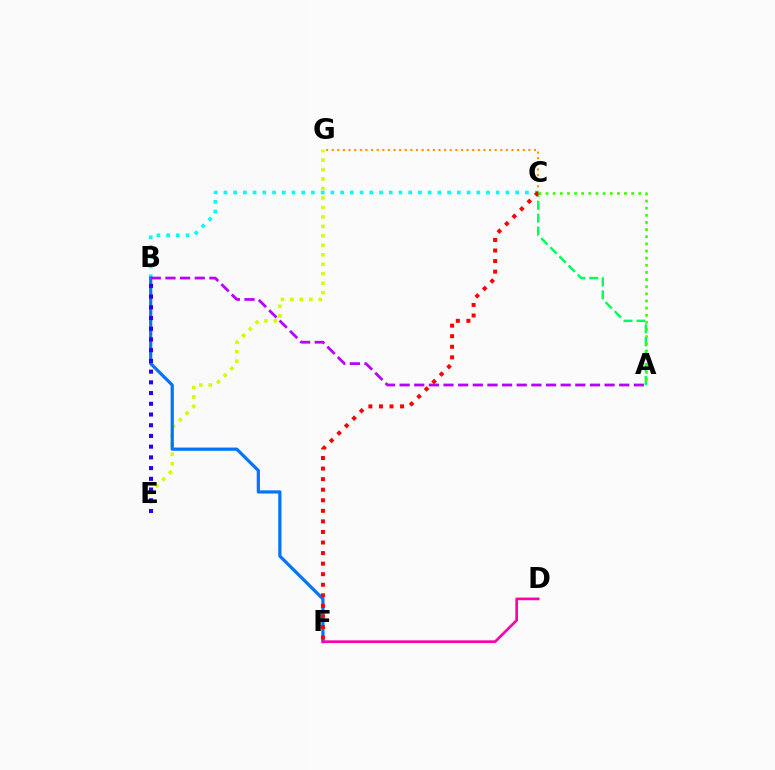{('E', 'G'): [{'color': '#d1ff00', 'line_style': 'dotted', 'thickness': 2.57}], ('C', 'G'): [{'color': '#ff9400', 'line_style': 'dotted', 'thickness': 1.53}], ('B', 'C'): [{'color': '#00fff6', 'line_style': 'dotted', 'thickness': 2.64}], ('B', 'F'): [{'color': '#0074ff', 'line_style': 'solid', 'thickness': 2.3}], ('A', 'C'): [{'color': '#00ff5c', 'line_style': 'dashed', 'thickness': 1.75}, {'color': '#3dff00', 'line_style': 'dotted', 'thickness': 1.94}], ('C', 'F'): [{'color': '#ff0000', 'line_style': 'dotted', 'thickness': 2.87}], ('B', 'E'): [{'color': '#2500ff', 'line_style': 'dotted', 'thickness': 2.91}], ('A', 'B'): [{'color': '#b900ff', 'line_style': 'dashed', 'thickness': 1.99}], ('D', 'F'): [{'color': '#ff00ac', 'line_style': 'solid', 'thickness': 1.93}]}